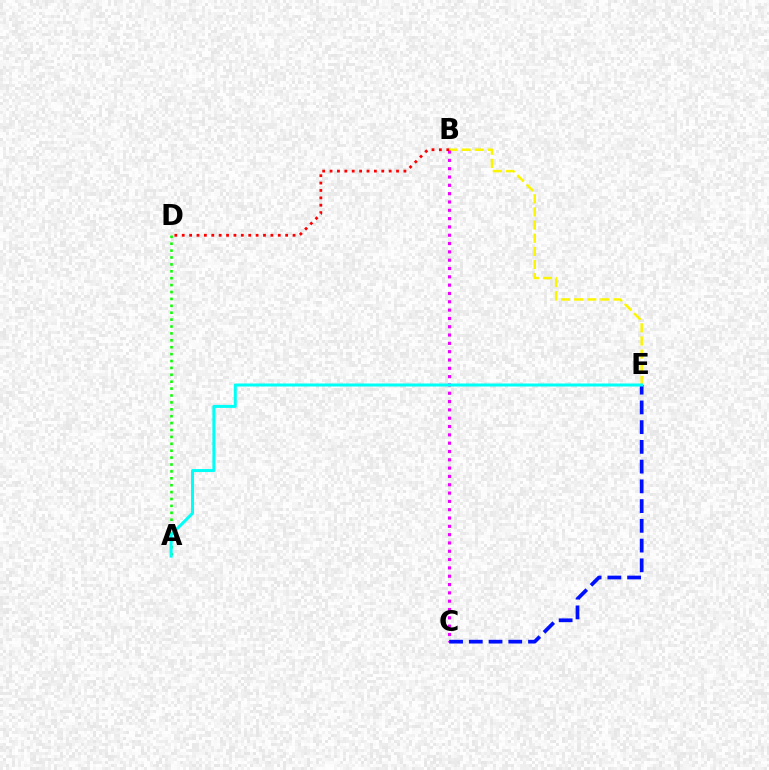{('B', 'E'): [{'color': '#fcf500', 'line_style': 'dashed', 'thickness': 1.79}], ('B', 'C'): [{'color': '#ee00ff', 'line_style': 'dotted', 'thickness': 2.26}], ('B', 'D'): [{'color': '#ff0000', 'line_style': 'dotted', 'thickness': 2.01}], ('A', 'D'): [{'color': '#08ff00', 'line_style': 'dotted', 'thickness': 1.87}], ('C', 'E'): [{'color': '#0010ff', 'line_style': 'dashed', 'thickness': 2.68}], ('A', 'E'): [{'color': '#00fff6', 'line_style': 'solid', 'thickness': 2.18}]}